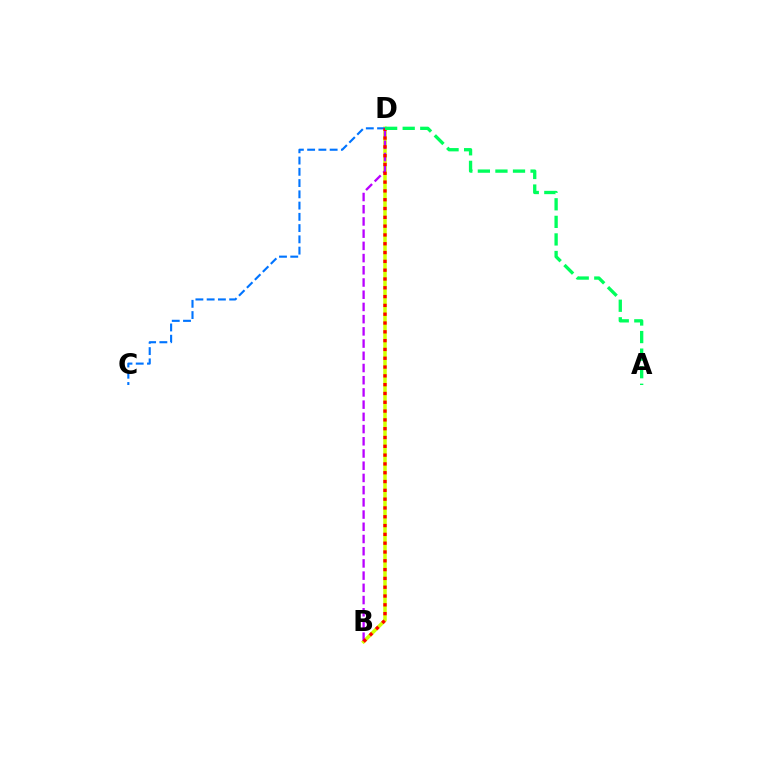{('B', 'D'): [{'color': '#d1ff00', 'line_style': 'solid', 'thickness': 2.53}, {'color': '#b900ff', 'line_style': 'dashed', 'thickness': 1.66}, {'color': '#ff0000', 'line_style': 'dotted', 'thickness': 2.39}], ('C', 'D'): [{'color': '#0074ff', 'line_style': 'dashed', 'thickness': 1.53}], ('A', 'D'): [{'color': '#00ff5c', 'line_style': 'dashed', 'thickness': 2.39}]}